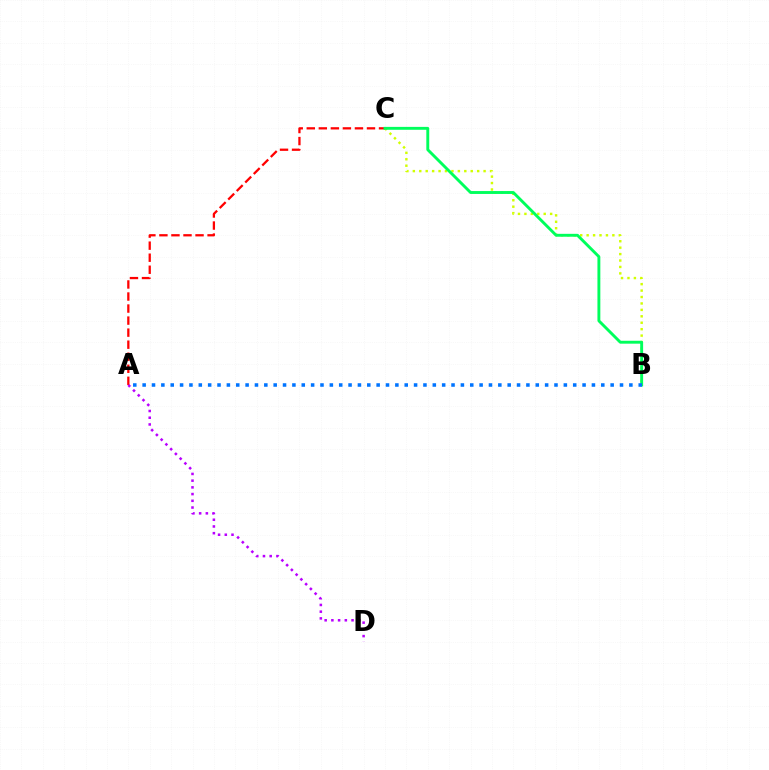{('A', 'C'): [{'color': '#ff0000', 'line_style': 'dashed', 'thickness': 1.64}], ('B', 'C'): [{'color': '#d1ff00', 'line_style': 'dotted', 'thickness': 1.75}, {'color': '#00ff5c', 'line_style': 'solid', 'thickness': 2.09}], ('A', 'D'): [{'color': '#b900ff', 'line_style': 'dotted', 'thickness': 1.83}], ('A', 'B'): [{'color': '#0074ff', 'line_style': 'dotted', 'thickness': 2.54}]}